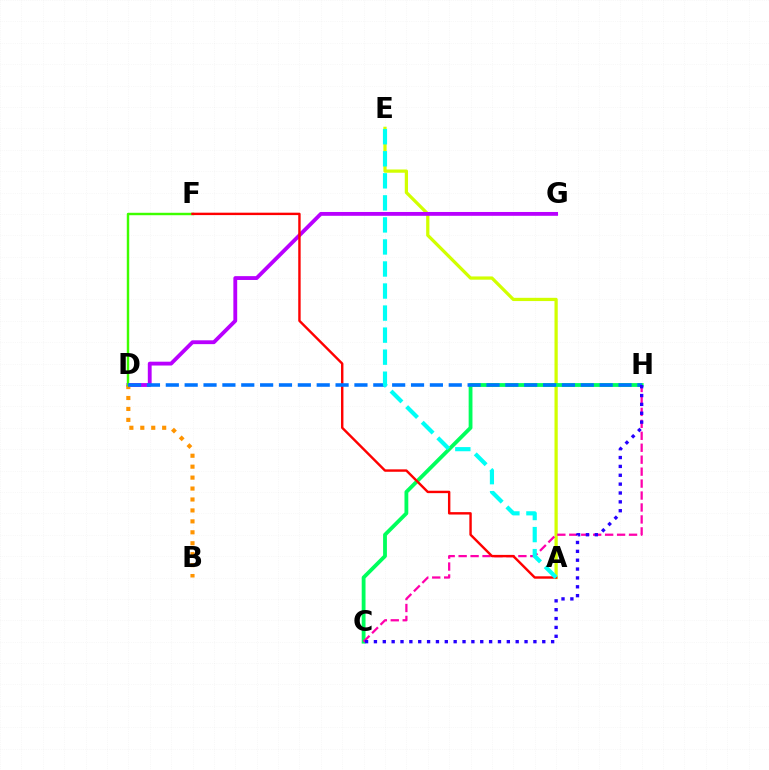{('A', 'E'): [{'color': '#d1ff00', 'line_style': 'solid', 'thickness': 2.34}, {'color': '#00fff6', 'line_style': 'dashed', 'thickness': 2.99}], ('C', 'H'): [{'color': '#00ff5c', 'line_style': 'solid', 'thickness': 2.75}, {'color': '#ff00ac', 'line_style': 'dashed', 'thickness': 1.62}, {'color': '#2500ff', 'line_style': 'dotted', 'thickness': 2.41}], ('D', 'G'): [{'color': '#b900ff', 'line_style': 'solid', 'thickness': 2.76}], ('B', 'D'): [{'color': '#ff9400', 'line_style': 'dotted', 'thickness': 2.97}], ('D', 'F'): [{'color': '#3dff00', 'line_style': 'solid', 'thickness': 1.75}], ('A', 'F'): [{'color': '#ff0000', 'line_style': 'solid', 'thickness': 1.74}], ('D', 'H'): [{'color': '#0074ff', 'line_style': 'dashed', 'thickness': 2.56}]}